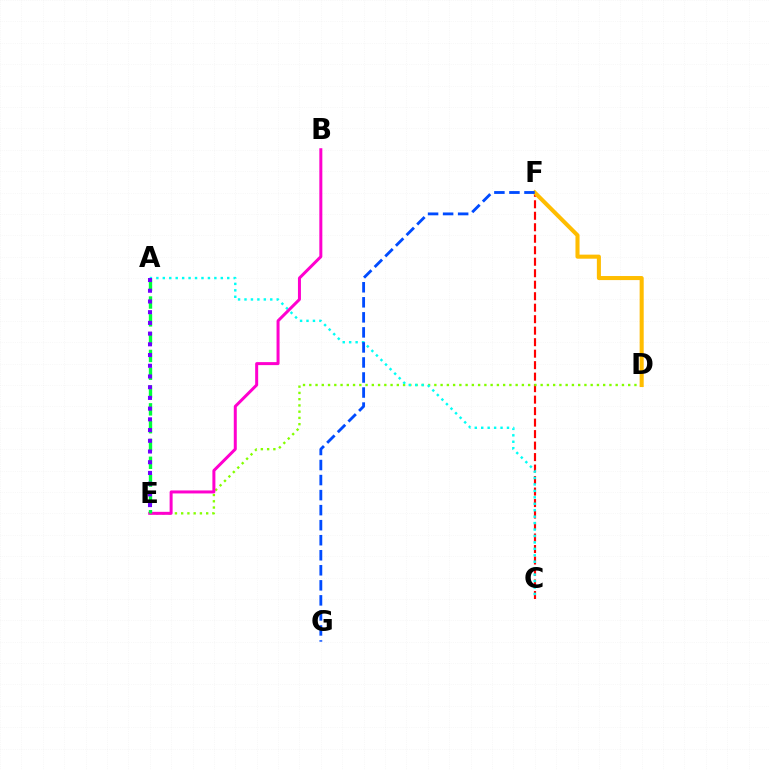{('C', 'F'): [{'color': '#ff0000', 'line_style': 'dashed', 'thickness': 1.56}], ('D', 'E'): [{'color': '#84ff00', 'line_style': 'dotted', 'thickness': 1.7}], ('A', 'C'): [{'color': '#00fff6', 'line_style': 'dotted', 'thickness': 1.75}], ('B', 'E'): [{'color': '#ff00cf', 'line_style': 'solid', 'thickness': 2.16}], ('D', 'F'): [{'color': '#ffbd00', 'line_style': 'solid', 'thickness': 2.92}], ('A', 'E'): [{'color': '#00ff39', 'line_style': 'dashed', 'thickness': 2.42}, {'color': '#7200ff', 'line_style': 'dotted', 'thickness': 2.91}], ('F', 'G'): [{'color': '#004bff', 'line_style': 'dashed', 'thickness': 2.04}]}